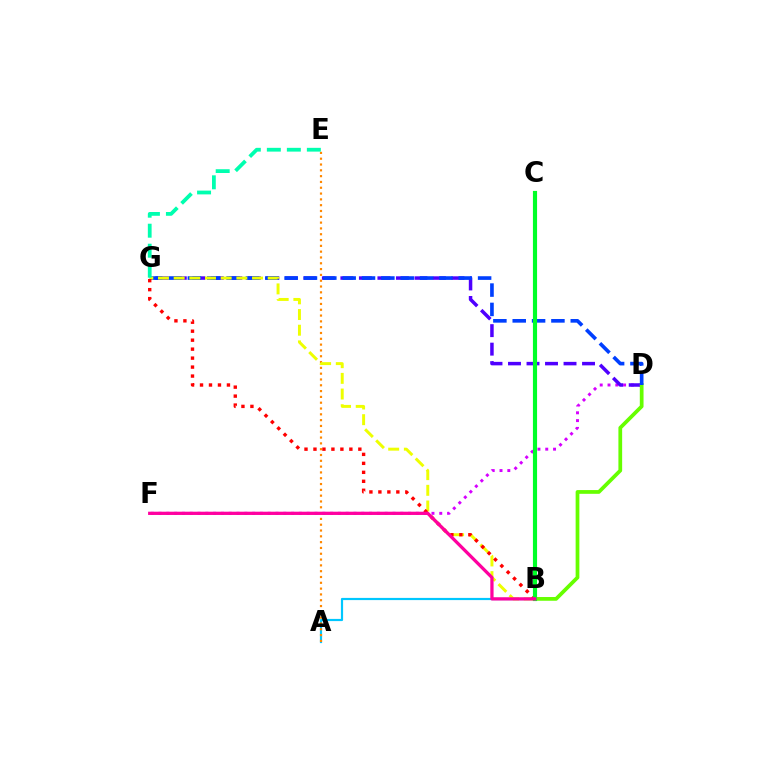{('A', 'B'): [{'color': '#00c7ff', 'line_style': 'solid', 'thickness': 1.58}], ('D', 'F'): [{'color': '#d600ff', 'line_style': 'dotted', 'thickness': 2.12}], ('D', 'G'): [{'color': '#4f00ff', 'line_style': 'dashed', 'thickness': 2.51}, {'color': '#003fff', 'line_style': 'dashed', 'thickness': 2.63}], ('B', 'D'): [{'color': '#66ff00', 'line_style': 'solid', 'thickness': 2.69}], ('A', 'E'): [{'color': '#ff8800', 'line_style': 'dotted', 'thickness': 1.58}], ('B', 'G'): [{'color': '#eeff00', 'line_style': 'dashed', 'thickness': 2.13}, {'color': '#ff0000', 'line_style': 'dotted', 'thickness': 2.44}], ('B', 'C'): [{'color': '#00ff27', 'line_style': 'solid', 'thickness': 2.99}], ('B', 'F'): [{'color': '#ff00a0', 'line_style': 'solid', 'thickness': 2.35}], ('E', 'G'): [{'color': '#00ffaf', 'line_style': 'dashed', 'thickness': 2.72}]}